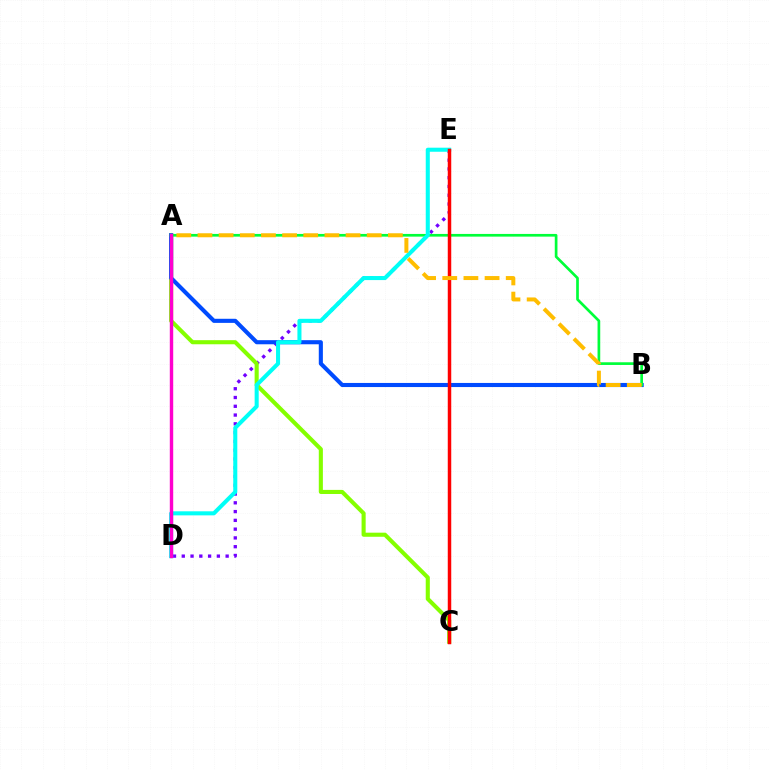{('D', 'E'): [{'color': '#7200ff', 'line_style': 'dotted', 'thickness': 2.38}, {'color': '#00fff6', 'line_style': 'solid', 'thickness': 2.92}], ('A', 'C'): [{'color': '#84ff00', 'line_style': 'solid', 'thickness': 2.94}], ('A', 'B'): [{'color': '#004bff', 'line_style': 'solid', 'thickness': 2.95}, {'color': '#00ff39', 'line_style': 'solid', 'thickness': 1.94}, {'color': '#ffbd00', 'line_style': 'dashed', 'thickness': 2.87}], ('A', 'D'): [{'color': '#ff00cf', 'line_style': 'solid', 'thickness': 2.46}], ('C', 'E'): [{'color': '#ff0000', 'line_style': 'solid', 'thickness': 2.5}]}